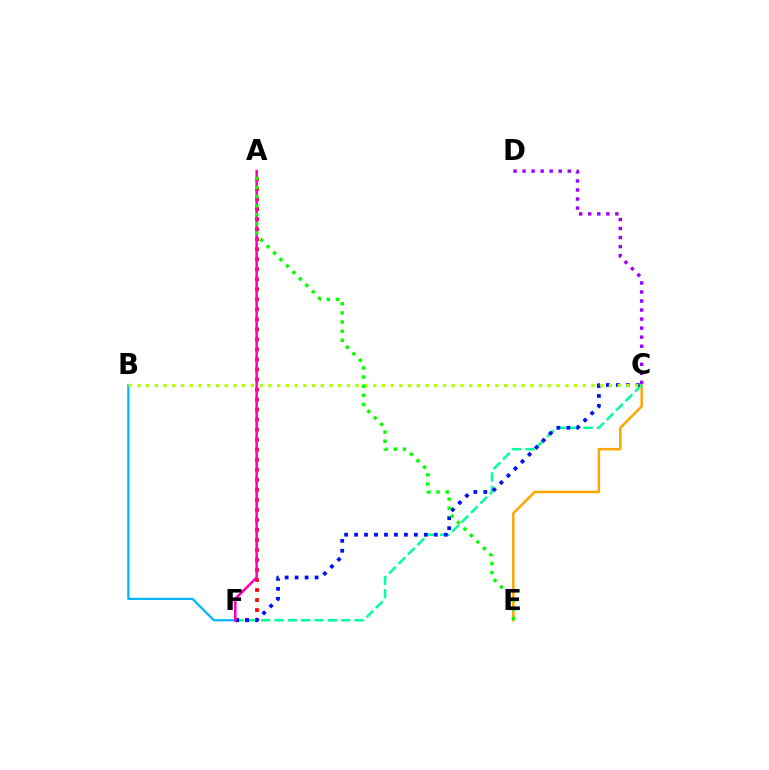{('B', 'F'): [{'color': '#00b5ff', 'line_style': 'solid', 'thickness': 1.6}], ('C', 'E'): [{'color': '#ffa500', 'line_style': 'solid', 'thickness': 1.79}], ('A', 'F'): [{'color': '#ff0000', 'line_style': 'dotted', 'thickness': 2.72}, {'color': '#ff00bd', 'line_style': 'solid', 'thickness': 1.84}], ('C', 'D'): [{'color': '#9b00ff', 'line_style': 'dotted', 'thickness': 2.46}], ('C', 'F'): [{'color': '#00ff9d', 'line_style': 'dashed', 'thickness': 1.81}, {'color': '#0010ff', 'line_style': 'dotted', 'thickness': 2.71}], ('B', 'C'): [{'color': '#b3ff00', 'line_style': 'dotted', 'thickness': 2.37}], ('A', 'E'): [{'color': '#08ff00', 'line_style': 'dotted', 'thickness': 2.48}]}